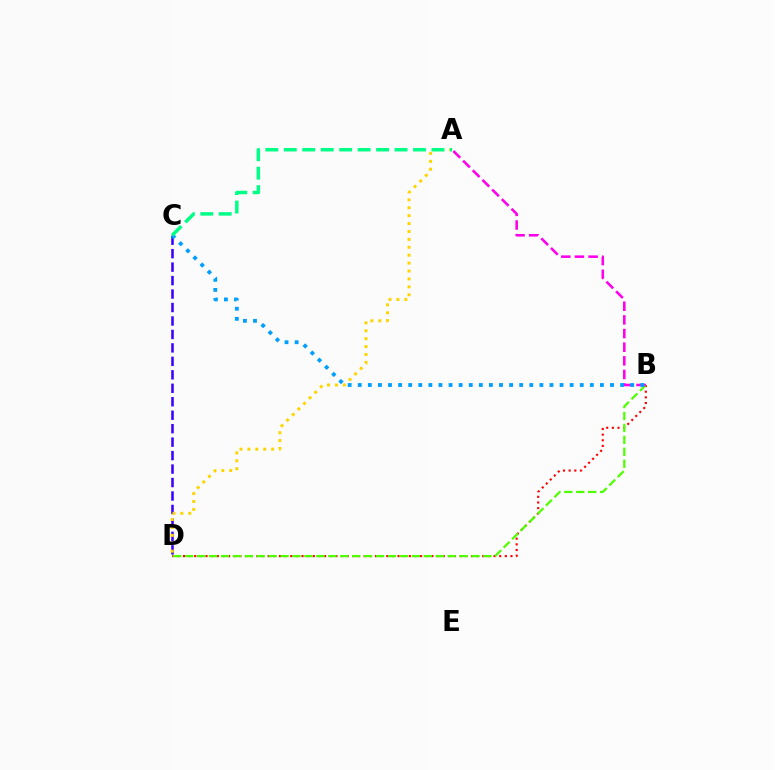{('C', 'D'): [{'color': '#3700ff', 'line_style': 'dashed', 'thickness': 1.83}], ('B', 'D'): [{'color': '#ff0000', 'line_style': 'dotted', 'thickness': 1.53}, {'color': '#4fff00', 'line_style': 'dashed', 'thickness': 1.62}], ('A', 'B'): [{'color': '#ff00ed', 'line_style': 'dashed', 'thickness': 1.85}], ('B', 'C'): [{'color': '#009eff', 'line_style': 'dotted', 'thickness': 2.74}], ('A', 'D'): [{'color': '#ffd500', 'line_style': 'dotted', 'thickness': 2.15}], ('A', 'C'): [{'color': '#00ff86', 'line_style': 'dashed', 'thickness': 2.51}]}